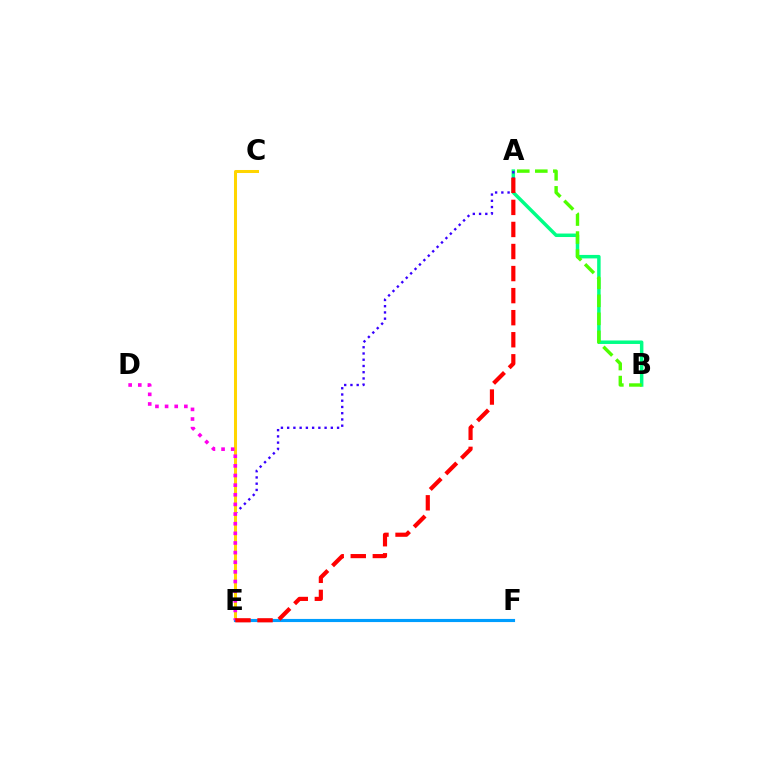{('A', 'B'): [{'color': '#00ff86', 'line_style': 'solid', 'thickness': 2.51}, {'color': '#4fff00', 'line_style': 'dashed', 'thickness': 2.45}], ('A', 'E'): [{'color': '#3700ff', 'line_style': 'dotted', 'thickness': 1.7}, {'color': '#ff0000', 'line_style': 'dashed', 'thickness': 3.0}], ('C', 'E'): [{'color': '#ffd500', 'line_style': 'solid', 'thickness': 2.18}], ('E', 'F'): [{'color': '#009eff', 'line_style': 'solid', 'thickness': 2.25}], ('D', 'E'): [{'color': '#ff00ed', 'line_style': 'dotted', 'thickness': 2.62}]}